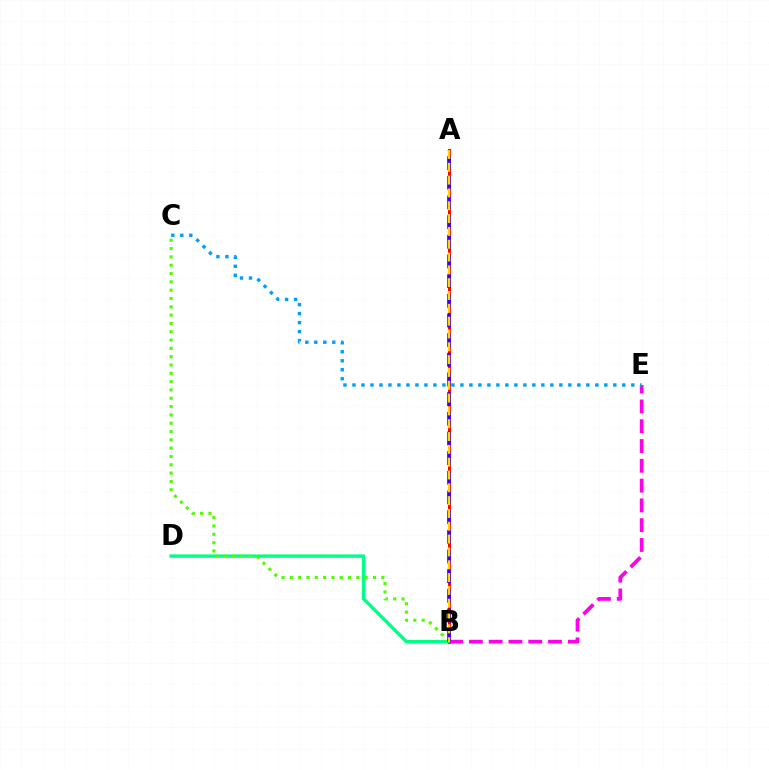{('A', 'B'): [{'color': '#ff0000', 'line_style': 'solid', 'thickness': 2.14}, {'color': '#3700ff', 'line_style': 'dashed', 'thickness': 2.67}, {'color': '#ffd500', 'line_style': 'dashed', 'thickness': 1.74}], ('B', 'D'): [{'color': '#00ff86', 'line_style': 'solid', 'thickness': 2.44}], ('B', 'E'): [{'color': '#ff00ed', 'line_style': 'dashed', 'thickness': 2.69}], ('B', 'C'): [{'color': '#4fff00', 'line_style': 'dotted', 'thickness': 2.26}], ('C', 'E'): [{'color': '#009eff', 'line_style': 'dotted', 'thickness': 2.44}]}